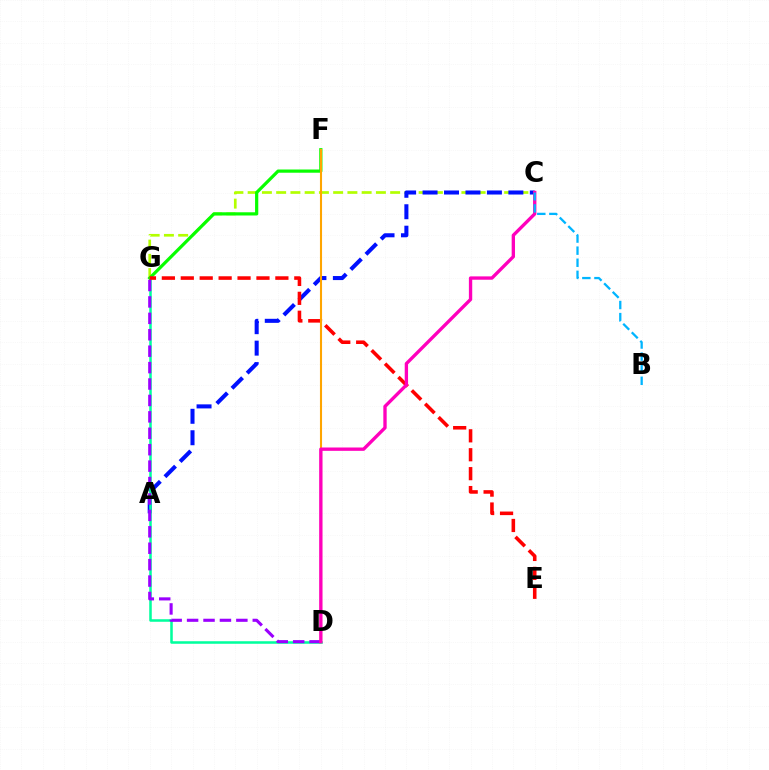{('C', 'G'): [{'color': '#b3ff00', 'line_style': 'dashed', 'thickness': 1.94}], ('A', 'C'): [{'color': '#0010ff', 'line_style': 'dashed', 'thickness': 2.91}], ('D', 'G'): [{'color': '#00ff9d', 'line_style': 'solid', 'thickness': 1.83}, {'color': '#9b00ff', 'line_style': 'dashed', 'thickness': 2.23}], ('F', 'G'): [{'color': '#08ff00', 'line_style': 'solid', 'thickness': 2.31}], ('E', 'G'): [{'color': '#ff0000', 'line_style': 'dashed', 'thickness': 2.57}], ('D', 'F'): [{'color': '#ffa500', 'line_style': 'solid', 'thickness': 1.51}], ('C', 'D'): [{'color': '#ff00bd', 'line_style': 'solid', 'thickness': 2.41}], ('B', 'C'): [{'color': '#00b5ff', 'line_style': 'dashed', 'thickness': 1.64}]}